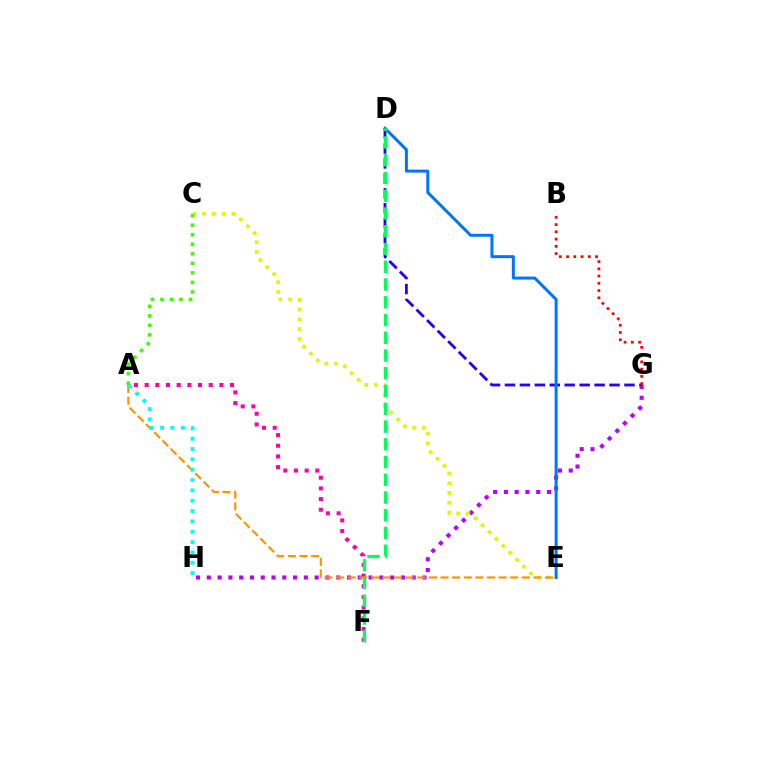{('G', 'H'): [{'color': '#b900ff', 'line_style': 'dotted', 'thickness': 2.93}], ('D', 'G'): [{'color': '#2500ff', 'line_style': 'dashed', 'thickness': 2.03}], ('C', 'E'): [{'color': '#d1ff00', 'line_style': 'dotted', 'thickness': 2.65}], ('A', 'F'): [{'color': '#ff00ac', 'line_style': 'dotted', 'thickness': 2.9}], ('A', 'E'): [{'color': '#ff9400', 'line_style': 'dashed', 'thickness': 1.58}], ('D', 'E'): [{'color': '#0074ff', 'line_style': 'solid', 'thickness': 2.15}], ('A', 'H'): [{'color': '#00fff6', 'line_style': 'dotted', 'thickness': 2.81}], ('D', 'F'): [{'color': '#00ff5c', 'line_style': 'dashed', 'thickness': 2.41}], ('B', 'G'): [{'color': '#ff0000', 'line_style': 'dotted', 'thickness': 1.97}], ('A', 'C'): [{'color': '#3dff00', 'line_style': 'dotted', 'thickness': 2.59}]}